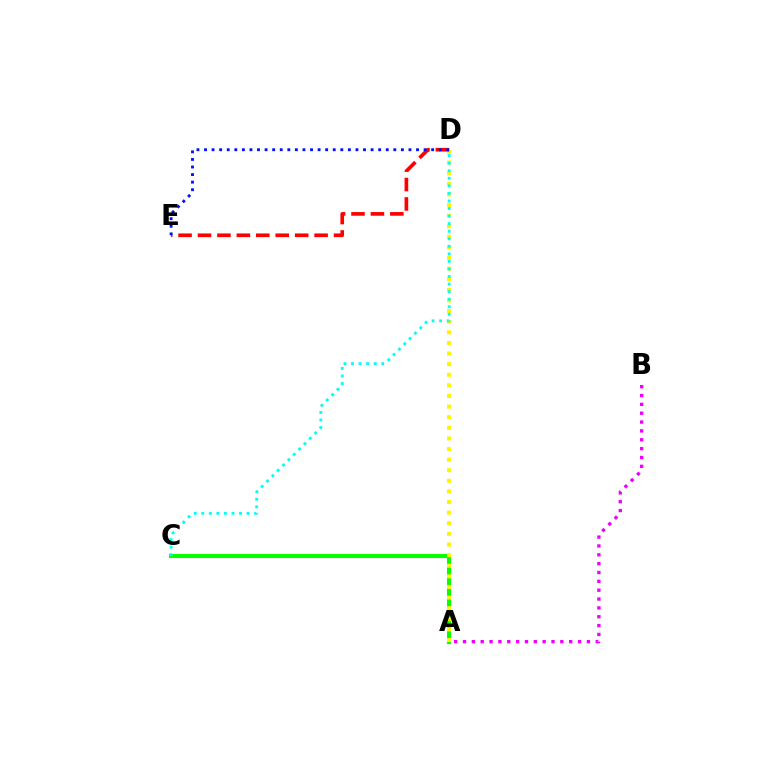{('A', 'C'): [{'color': '#08ff00', 'line_style': 'solid', 'thickness': 2.94}], ('A', 'B'): [{'color': '#ee00ff', 'line_style': 'dotted', 'thickness': 2.4}], ('A', 'D'): [{'color': '#fcf500', 'line_style': 'dotted', 'thickness': 2.88}], ('C', 'D'): [{'color': '#00fff6', 'line_style': 'dotted', 'thickness': 2.05}], ('D', 'E'): [{'color': '#ff0000', 'line_style': 'dashed', 'thickness': 2.64}, {'color': '#0010ff', 'line_style': 'dotted', 'thickness': 2.06}]}